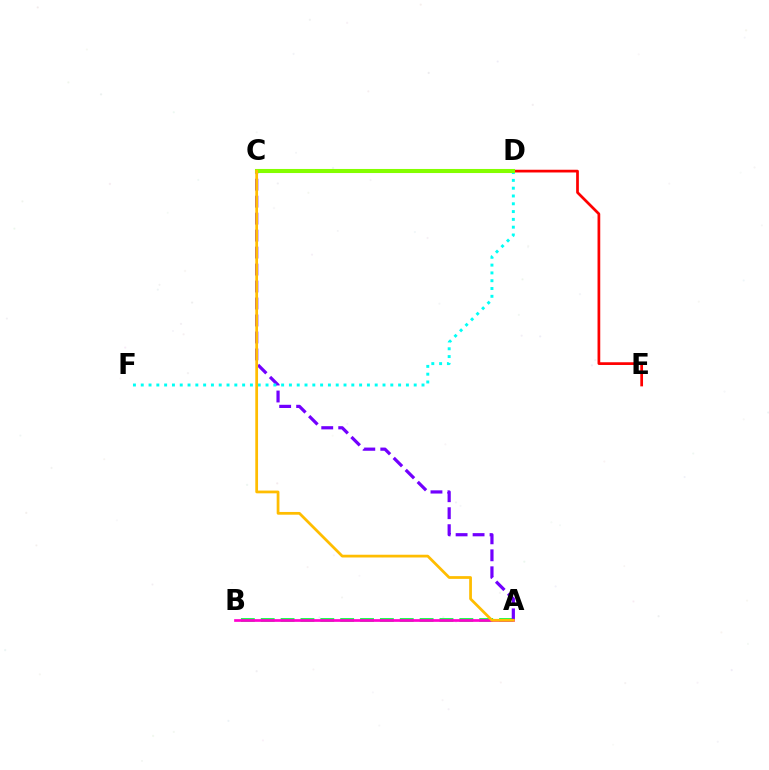{('A', 'B'): [{'color': '#00ff39', 'line_style': 'dashed', 'thickness': 2.7}, {'color': '#ff00cf', 'line_style': 'solid', 'thickness': 1.94}], ('A', 'C'): [{'color': '#7200ff', 'line_style': 'dashed', 'thickness': 2.31}, {'color': '#ffbd00', 'line_style': 'solid', 'thickness': 1.98}], ('D', 'E'): [{'color': '#ff0000', 'line_style': 'solid', 'thickness': 1.96}], ('D', 'F'): [{'color': '#00fff6', 'line_style': 'dotted', 'thickness': 2.12}], ('C', 'D'): [{'color': '#004bff', 'line_style': 'dotted', 'thickness': 1.94}, {'color': '#84ff00', 'line_style': 'solid', 'thickness': 2.93}]}